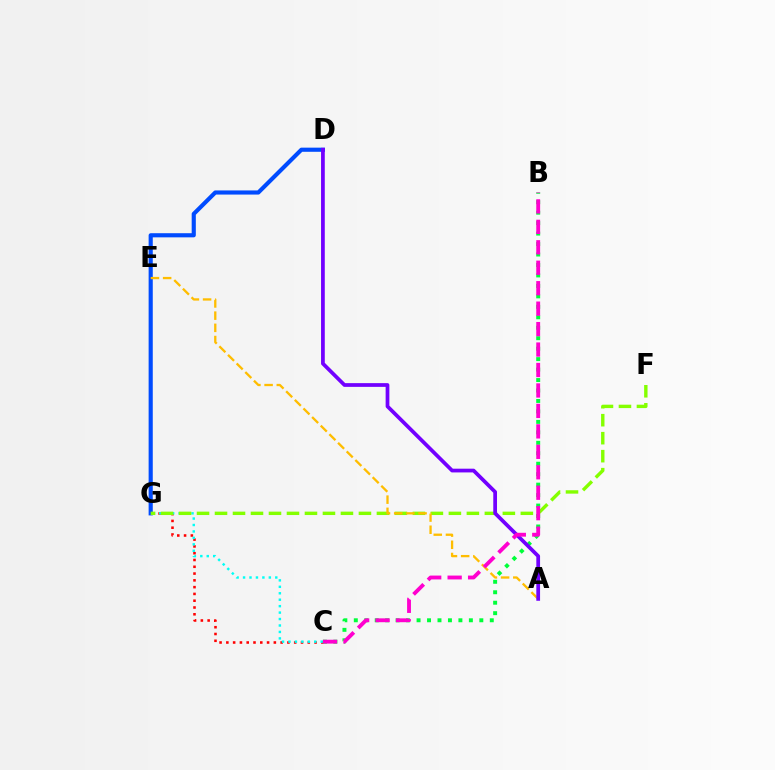{('C', 'G'): [{'color': '#ff0000', 'line_style': 'dotted', 'thickness': 1.84}, {'color': '#00fff6', 'line_style': 'dotted', 'thickness': 1.75}], ('D', 'G'): [{'color': '#004bff', 'line_style': 'solid', 'thickness': 2.98}], ('F', 'G'): [{'color': '#84ff00', 'line_style': 'dashed', 'thickness': 2.44}], ('B', 'C'): [{'color': '#00ff39', 'line_style': 'dotted', 'thickness': 2.84}, {'color': '#ff00cf', 'line_style': 'dashed', 'thickness': 2.78}], ('A', 'E'): [{'color': '#ffbd00', 'line_style': 'dashed', 'thickness': 1.66}], ('A', 'D'): [{'color': '#7200ff', 'line_style': 'solid', 'thickness': 2.69}]}